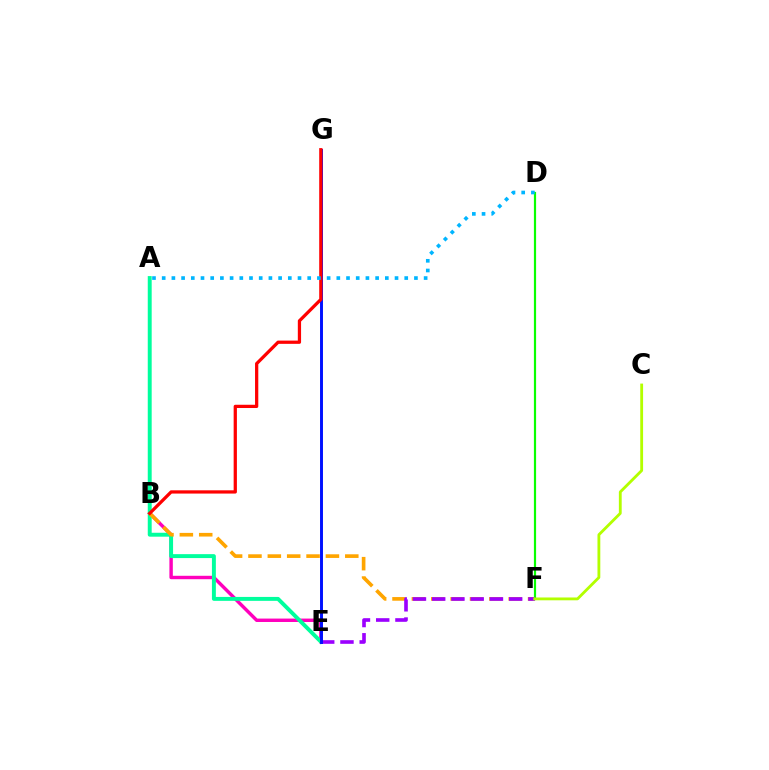{('D', 'F'): [{'color': '#08ff00', 'line_style': 'solid', 'thickness': 1.58}], ('B', 'E'): [{'color': '#ff00bd', 'line_style': 'solid', 'thickness': 2.47}], ('A', 'E'): [{'color': '#00ff9d', 'line_style': 'solid', 'thickness': 2.83}], ('B', 'F'): [{'color': '#ffa500', 'line_style': 'dashed', 'thickness': 2.63}], ('E', 'F'): [{'color': '#9b00ff', 'line_style': 'dashed', 'thickness': 2.61}], ('E', 'G'): [{'color': '#0010ff', 'line_style': 'solid', 'thickness': 2.12}], ('B', 'G'): [{'color': '#ff0000', 'line_style': 'solid', 'thickness': 2.34}], ('A', 'D'): [{'color': '#00b5ff', 'line_style': 'dotted', 'thickness': 2.64}], ('C', 'F'): [{'color': '#b3ff00', 'line_style': 'solid', 'thickness': 2.04}]}